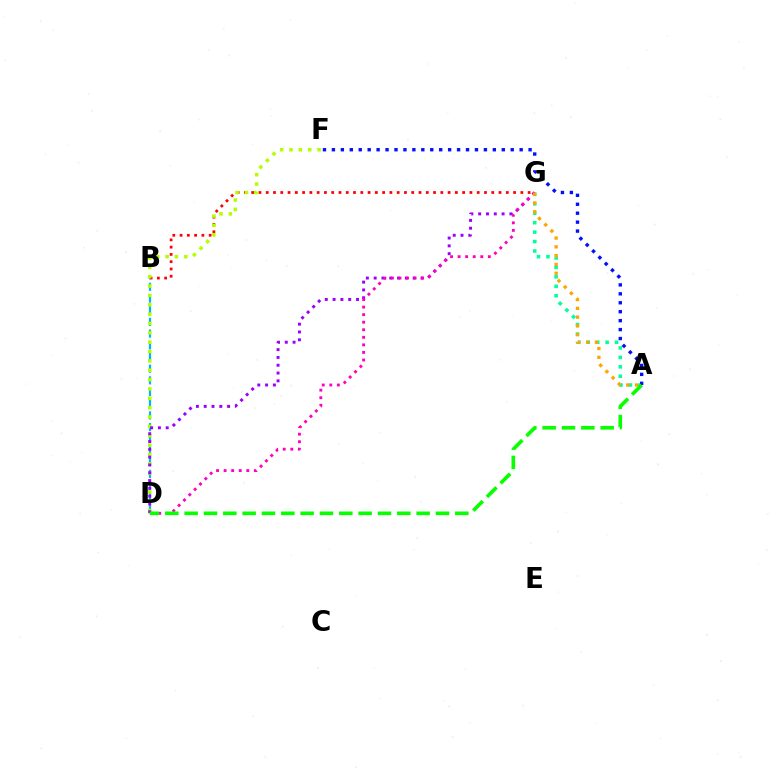{('B', 'D'): [{'color': '#00b5ff', 'line_style': 'dashed', 'thickness': 1.59}], ('B', 'G'): [{'color': '#ff0000', 'line_style': 'dotted', 'thickness': 1.98}], ('D', 'F'): [{'color': '#b3ff00', 'line_style': 'dotted', 'thickness': 2.54}], ('A', 'G'): [{'color': '#00ff9d', 'line_style': 'dotted', 'thickness': 2.57}, {'color': '#ffa500', 'line_style': 'dotted', 'thickness': 2.39}], ('A', 'F'): [{'color': '#0010ff', 'line_style': 'dotted', 'thickness': 2.43}], ('D', 'G'): [{'color': '#9b00ff', 'line_style': 'dotted', 'thickness': 2.12}, {'color': '#ff00bd', 'line_style': 'dotted', 'thickness': 2.05}], ('A', 'D'): [{'color': '#08ff00', 'line_style': 'dashed', 'thickness': 2.63}]}